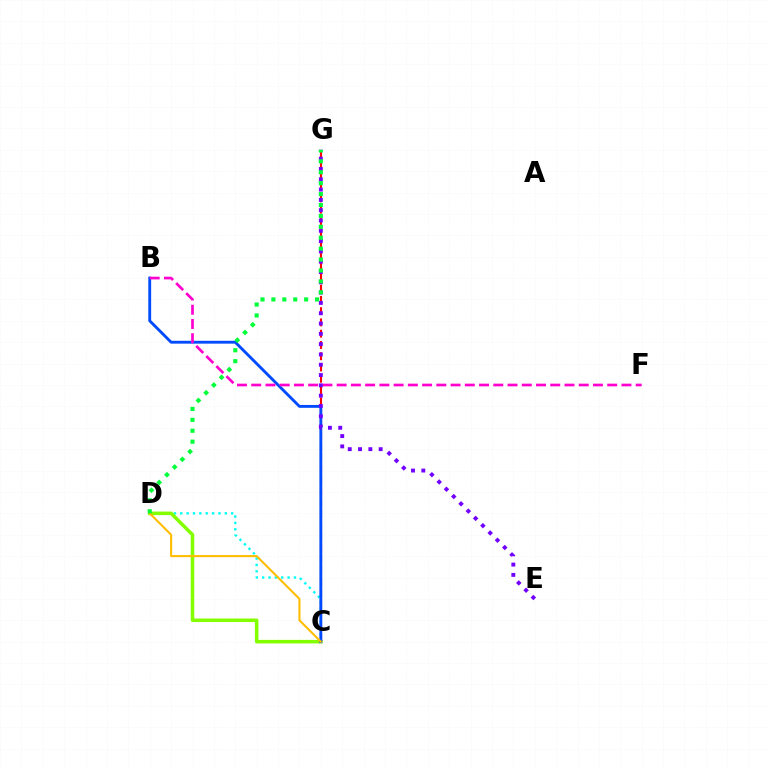{('C', 'D'): [{'color': '#00fff6', 'line_style': 'dotted', 'thickness': 1.73}, {'color': '#84ff00', 'line_style': 'solid', 'thickness': 2.55}, {'color': '#ffbd00', 'line_style': 'solid', 'thickness': 1.5}], ('C', 'G'): [{'color': '#ff0000', 'line_style': 'dashed', 'thickness': 1.53}], ('B', 'C'): [{'color': '#004bff', 'line_style': 'solid', 'thickness': 2.05}], ('B', 'F'): [{'color': '#ff00cf', 'line_style': 'dashed', 'thickness': 1.93}], ('E', 'G'): [{'color': '#7200ff', 'line_style': 'dotted', 'thickness': 2.8}], ('D', 'G'): [{'color': '#00ff39', 'line_style': 'dotted', 'thickness': 2.97}]}